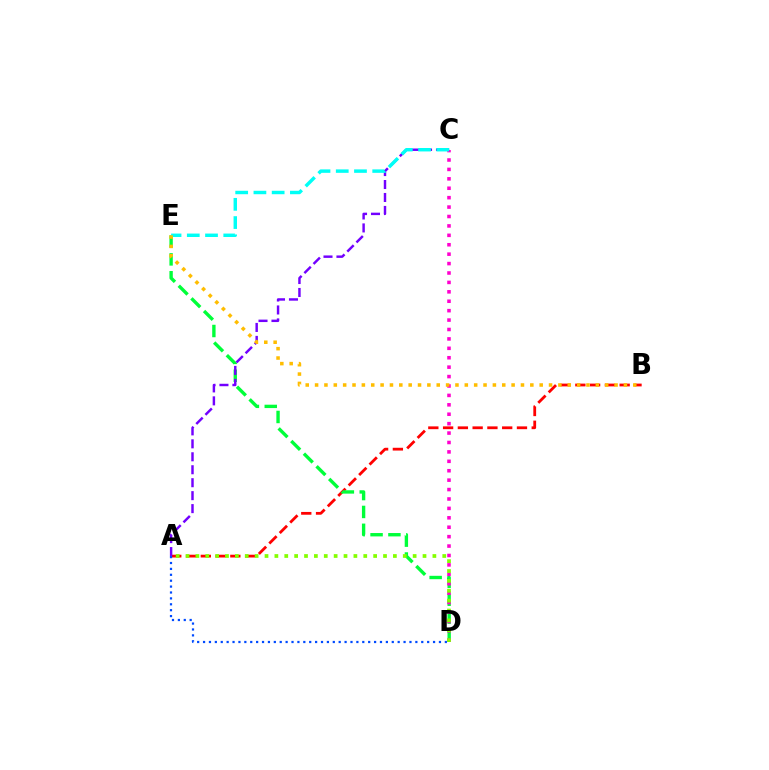{('A', 'B'): [{'color': '#ff0000', 'line_style': 'dashed', 'thickness': 2.01}], ('A', 'D'): [{'color': '#004bff', 'line_style': 'dotted', 'thickness': 1.6}, {'color': '#84ff00', 'line_style': 'dotted', 'thickness': 2.68}], ('D', 'E'): [{'color': '#00ff39', 'line_style': 'dashed', 'thickness': 2.43}], ('C', 'D'): [{'color': '#ff00cf', 'line_style': 'dotted', 'thickness': 2.56}], ('A', 'C'): [{'color': '#7200ff', 'line_style': 'dashed', 'thickness': 1.76}], ('C', 'E'): [{'color': '#00fff6', 'line_style': 'dashed', 'thickness': 2.48}], ('B', 'E'): [{'color': '#ffbd00', 'line_style': 'dotted', 'thickness': 2.54}]}